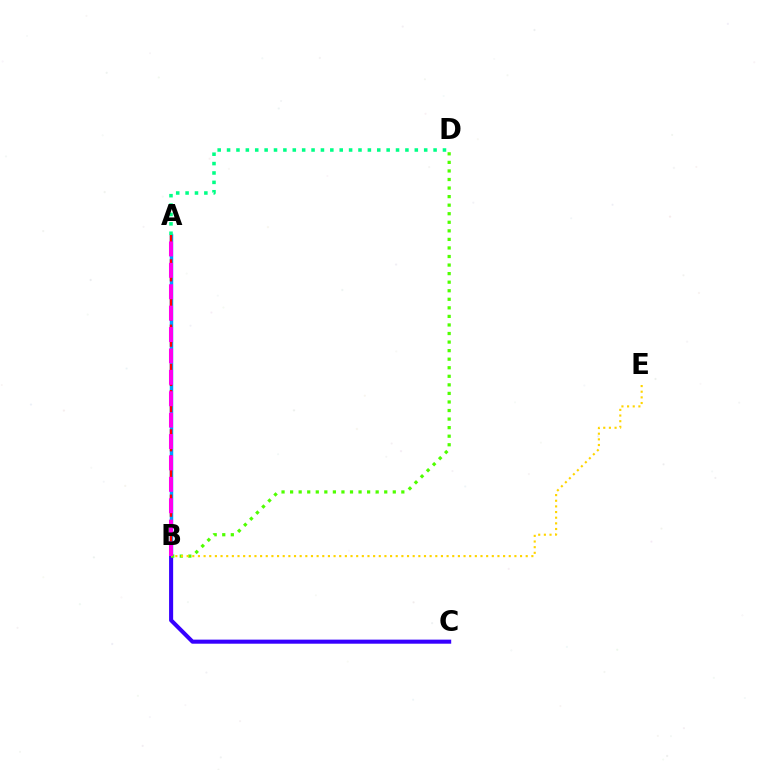{('A', 'B'): [{'color': '#009eff', 'line_style': 'solid', 'thickness': 2.49}, {'color': '#ff0000', 'line_style': 'dashed', 'thickness': 1.78}, {'color': '#ff00ed', 'line_style': 'dashed', 'thickness': 2.91}], ('B', 'C'): [{'color': '#3700ff', 'line_style': 'solid', 'thickness': 2.93}], ('A', 'D'): [{'color': '#00ff86', 'line_style': 'dotted', 'thickness': 2.55}], ('B', 'D'): [{'color': '#4fff00', 'line_style': 'dotted', 'thickness': 2.32}], ('B', 'E'): [{'color': '#ffd500', 'line_style': 'dotted', 'thickness': 1.54}]}